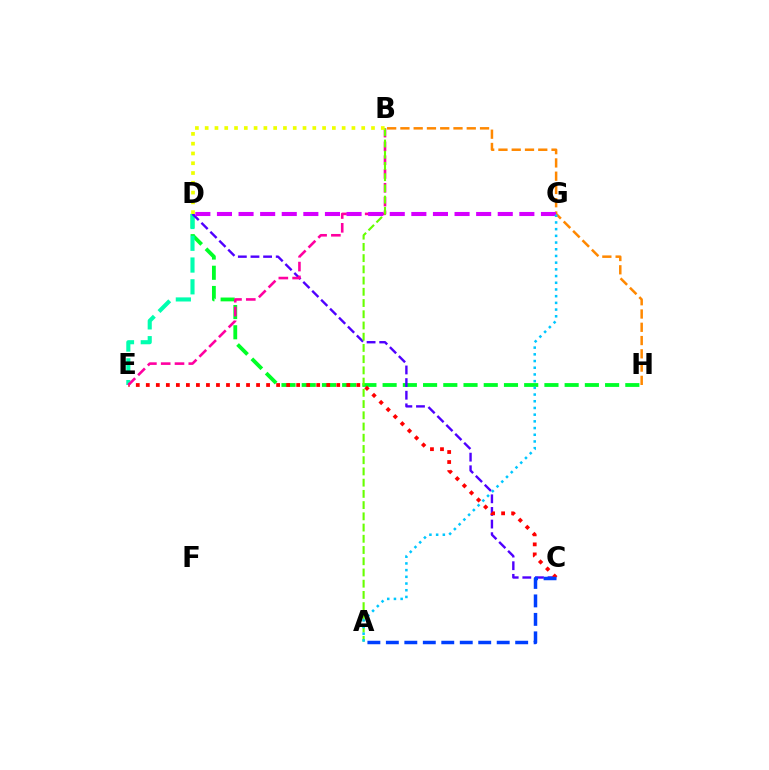{('B', 'H'): [{'color': '#ff8800', 'line_style': 'dashed', 'thickness': 1.8}], ('D', 'H'): [{'color': '#00ff27', 'line_style': 'dashed', 'thickness': 2.75}], ('D', 'E'): [{'color': '#00ffaf', 'line_style': 'dashed', 'thickness': 2.96}], ('C', 'D'): [{'color': '#4f00ff', 'line_style': 'dashed', 'thickness': 1.72}], ('C', 'E'): [{'color': '#ff0000', 'line_style': 'dotted', 'thickness': 2.72}], ('B', 'E'): [{'color': '#ff00a0', 'line_style': 'dashed', 'thickness': 1.87}], ('D', 'G'): [{'color': '#d600ff', 'line_style': 'dashed', 'thickness': 2.93}], ('A', 'B'): [{'color': '#66ff00', 'line_style': 'dashed', 'thickness': 1.53}], ('A', 'C'): [{'color': '#003fff', 'line_style': 'dashed', 'thickness': 2.51}], ('B', 'D'): [{'color': '#eeff00', 'line_style': 'dotted', 'thickness': 2.66}], ('A', 'G'): [{'color': '#00c7ff', 'line_style': 'dotted', 'thickness': 1.82}]}